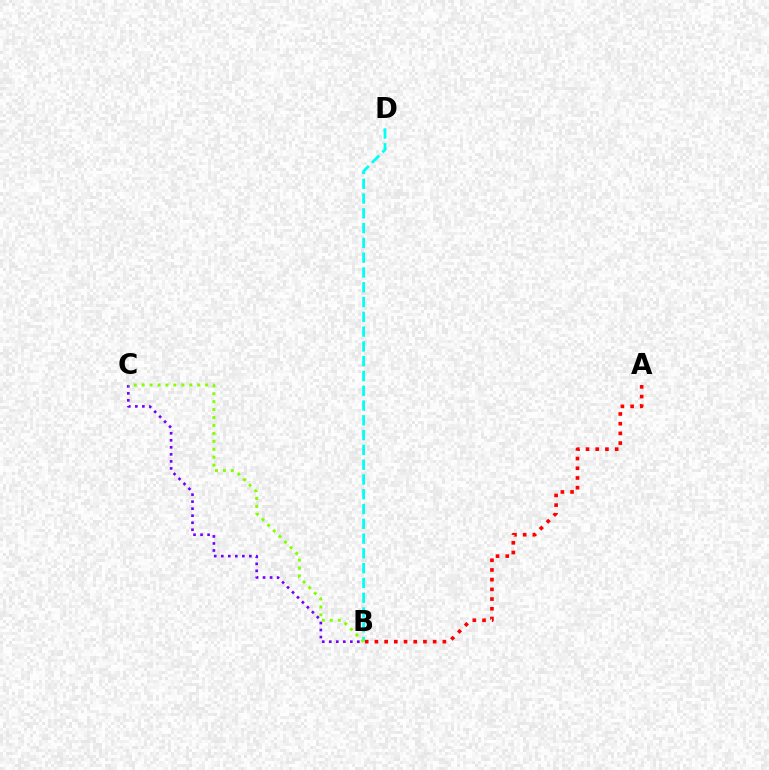{('A', 'B'): [{'color': '#ff0000', 'line_style': 'dotted', 'thickness': 2.64}], ('B', 'C'): [{'color': '#7200ff', 'line_style': 'dotted', 'thickness': 1.91}, {'color': '#84ff00', 'line_style': 'dotted', 'thickness': 2.16}], ('B', 'D'): [{'color': '#00fff6', 'line_style': 'dashed', 'thickness': 2.01}]}